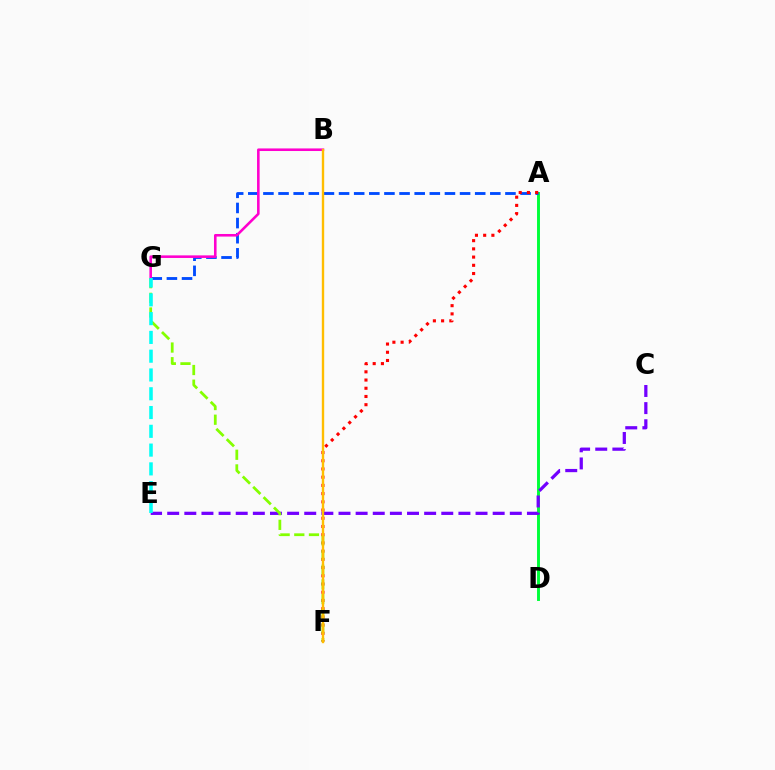{('A', 'D'): [{'color': '#00ff39', 'line_style': 'solid', 'thickness': 2.1}], ('C', 'E'): [{'color': '#7200ff', 'line_style': 'dashed', 'thickness': 2.33}], ('A', 'G'): [{'color': '#004bff', 'line_style': 'dashed', 'thickness': 2.05}], ('B', 'G'): [{'color': '#ff00cf', 'line_style': 'solid', 'thickness': 1.86}], ('A', 'F'): [{'color': '#ff0000', 'line_style': 'dotted', 'thickness': 2.23}], ('F', 'G'): [{'color': '#84ff00', 'line_style': 'dashed', 'thickness': 1.99}], ('E', 'G'): [{'color': '#00fff6', 'line_style': 'dashed', 'thickness': 2.55}], ('B', 'F'): [{'color': '#ffbd00', 'line_style': 'solid', 'thickness': 1.71}]}